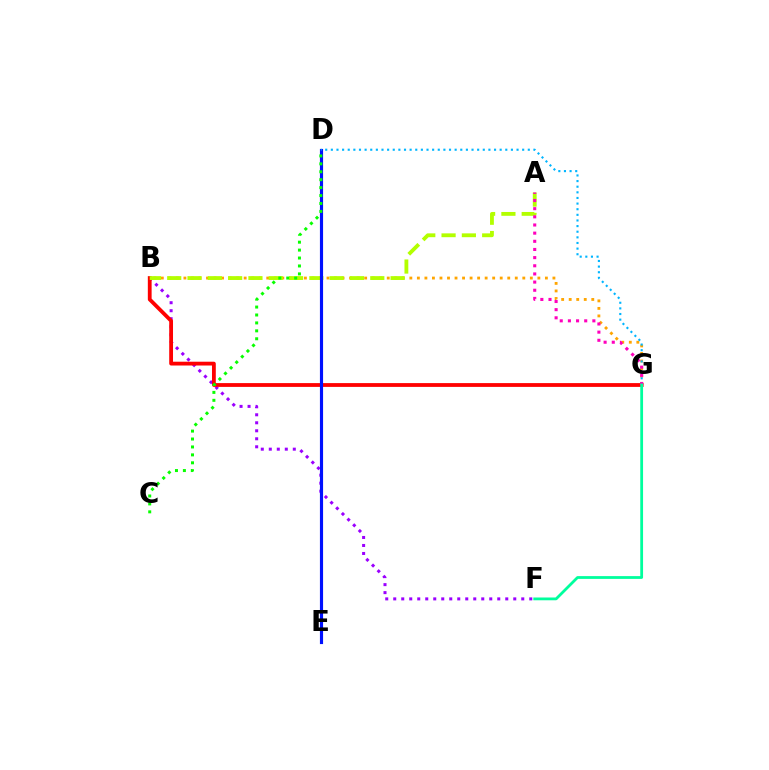{('B', 'G'): [{'color': '#ffa500', 'line_style': 'dotted', 'thickness': 2.05}, {'color': '#ff0000', 'line_style': 'solid', 'thickness': 2.73}], ('B', 'F'): [{'color': '#9b00ff', 'line_style': 'dotted', 'thickness': 2.17}], ('A', 'B'): [{'color': '#b3ff00', 'line_style': 'dashed', 'thickness': 2.76}], ('D', 'E'): [{'color': '#0010ff', 'line_style': 'solid', 'thickness': 2.27}], ('C', 'D'): [{'color': '#08ff00', 'line_style': 'dotted', 'thickness': 2.15}], ('D', 'G'): [{'color': '#00b5ff', 'line_style': 'dotted', 'thickness': 1.53}], ('A', 'G'): [{'color': '#ff00bd', 'line_style': 'dotted', 'thickness': 2.22}], ('F', 'G'): [{'color': '#00ff9d', 'line_style': 'solid', 'thickness': 2.01}]}